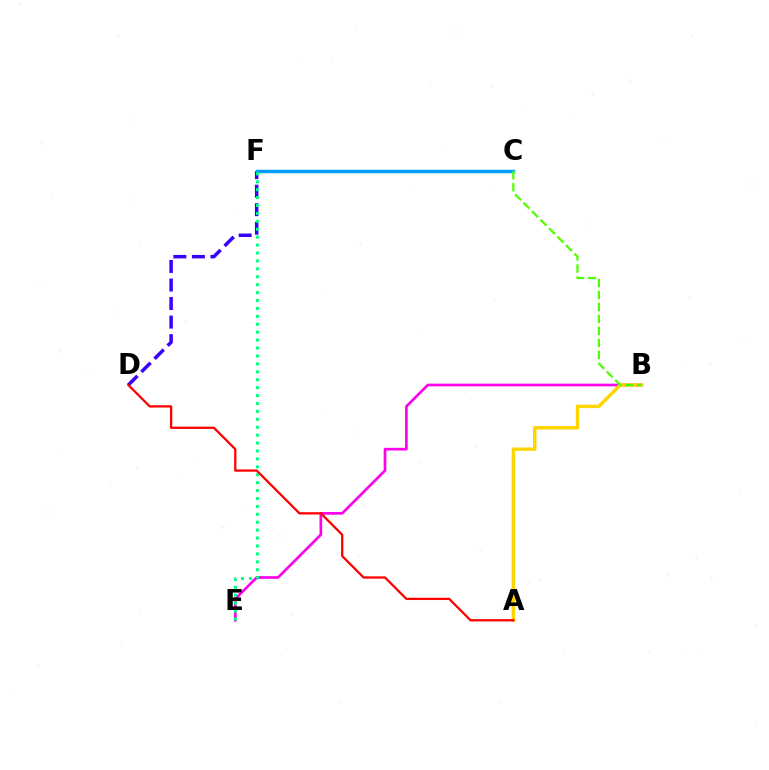{('B', 'E'): [{'color': '#ff00ed', 'line_style': 'solid', 'thickness': 1.93}], ('A', 'B'): [{'color': '#ffd500', 'line_style': 'solid', 'thickness': 2.46}], ('D', 'F'): [{'color': '#3700ff', 'line_style': 'dashed', 'thickness': 2.52}], ('C', 'F'): [{'color': '#009eff', 'line_style': 'solid', 'thickness': 2.49}], ('E', 'F'): [{'color': '#00ff86', 'line_style': 'dotted', 'thickness': 2.15}], ('B', 'C'): [{'color': '#4fff00', 'line_style': 'dashed', 'thickness': 1.63}], ('A', 'D'): [{'color': '#ff0000', 'line_style': 'solid', 'thickness': 1.64}]}